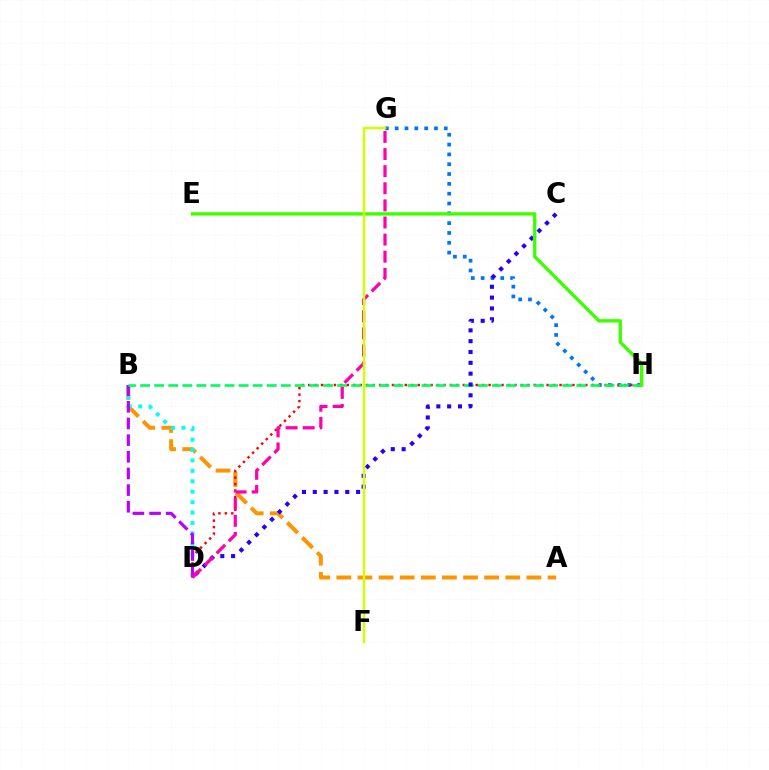{('A', 'B'): [{'color': '#ff9400', 'line_style': 'dashed', 'thickness': 2.87}], ('B', 'D'): [{'color': '#00fff6', 'line_style': 'dotted', 'thickness': 2.83}, {'color': '#b900ff', 'line_style': 'dashed', 'thickness': 2.26}], ('G', 'H'): [{'color': '#0074ff', 'line_style': 'dotted', 'thickness': 2.67}], ('D', 'H'): [{'color': '#ff0000', 'line_style': 'dotted', 'thickness': 1.75}], ('B', 'H'): [{'color': '#00ff5c', 'line_style': 'dashed', 'thickness': 1.91}], ('C', 'D'): [{'color': '#2500ff', 'line_style': 'dotted', 'thickness': 2.94}], ('D', 'G'): [{'color': '#ff00ac', 'line_style': 'dashed', 'thickness': 2.32}], ('E', 'H'): [{'color': '#3dff00', 'line_style': 'solid', 'thickness': 2.42}], ('F', 'G'): [{'color': '#d1ff00', 'line_style': 'solid', 'thickness': 1.79}]}